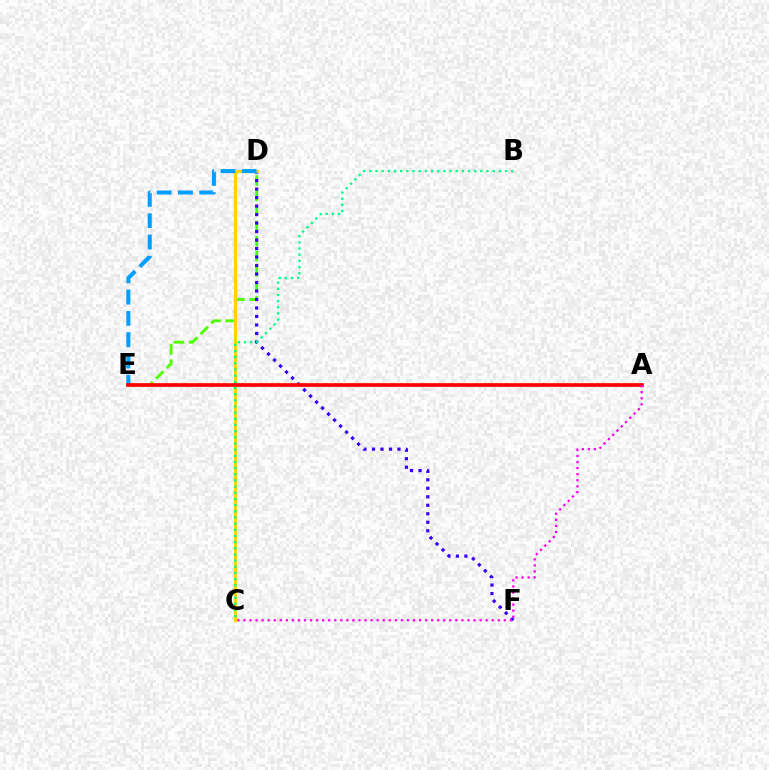{('D', 'E'): [{'color': '#4fff00', 'line_style': 'dashed', 'thickness': 2.05}, {'color': '#009eff', 'line_style': 'dashed', 'thickness': 2.89}], ('D', 'F'): [{'color': '#3700ff', 'line_style': 'dotted', 'thickness': 2.31}], ('C', 'D'): [{'color': '#ffd500', 'line_style': 'solid', 'thickness': 2.28}], ('A', 'E'): [{'color': '#ff0000', 'line_style': 'solid', 'thickness': 2.65}], ('A', 'C'): [{'color': '#ff00ed', 'line_style': 'dotted', 'thickness': 1.64}], ('B', 'C'): [{'color': '#00ff86', 'line_style': 'dotted', 'thickness': 1.67}]}